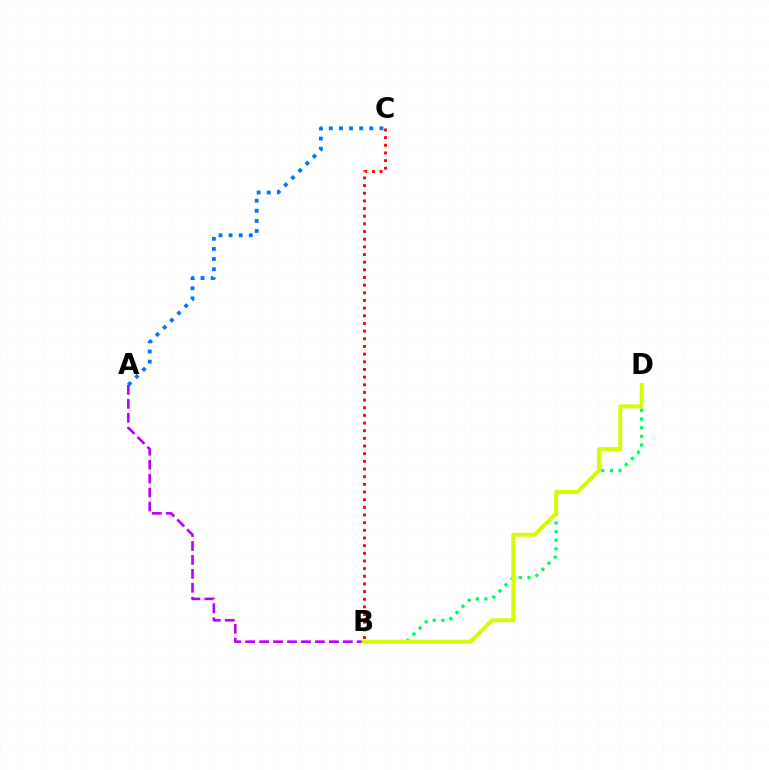{('B', 'D'): [{'color': '#00ff5c', 'line_style': 'dotted', 'thickness': 2.35}, {'color': '#d1ff00', 'line_style': 'solid', 'thickness': 2.85}], ('B', 'C'): [{'color': '#ff0000', 'line_style': 'dotted', 'thickness': 2.08}], ('A', 'C'): [{'color': '#0074ff', 'line_style': 'dotted', 'thickness': 2.75}], ('A', 'B'): [{'color': '#b900ff', 'line_style': 'dashed', 'thickness': 1.89}]}